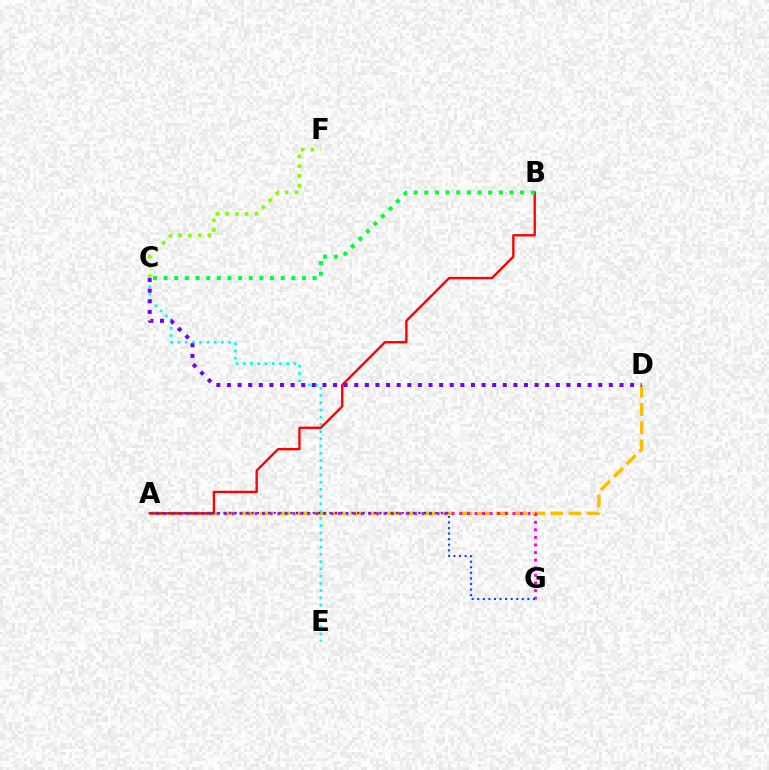{('A', 'D'): [{'color': '#ffbd00', 'line_style': 'dashed', 'thickness': 2.47}], ('C', 'E'): [{'color': '#00fff6', 'line_style': 'dotted', 'thickness': 1.96}], ('A', 'G'): [{'color': '#ff00cf', 'line_style': 'dotted', 'thickness': 2.06}, {'color': '#004bff', 'line_style': 'dotted', 'thickness': 1.51}], ('A', 'B'): [{'color': '#ff0000', 'line_style': 'solid', 'thickness': 1.7}], ('C', 'F'): [{'color': '#84ff00', 'line_style': 'dotted', 'thickness': 2.66}], ('C', 'D'): [{'color': '#7200ff', 'line_style': 'dotted', 'thickness': 2.88}], ('B', 'C'): [{'color': '#00ff39', 'line_style': 'dotted', 'thickness': 2.89}]}